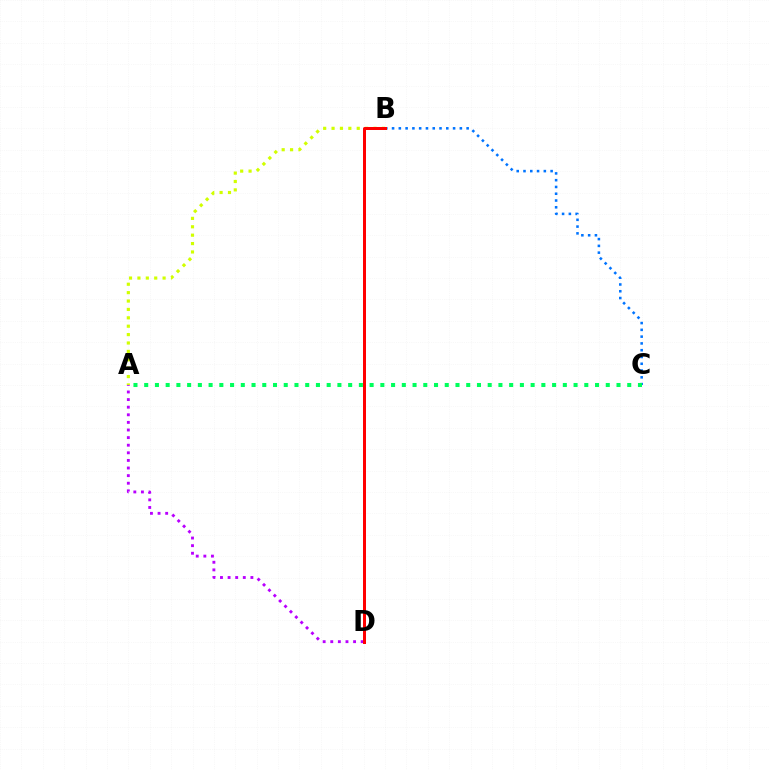{('A', 'B'): [{'color': '#d1ff00', 'line_style': 'dotted', 'thickness': 2.28}], ('B', 'C'): [{'color': '#0074ff', 'line_style': 'dotted', 'thickness': 1.84}], ('A', 'D'): [{'color': '#b900ff', 'line_style': 'dotted', 'thickness': 2.07}], ('A', 'C'): [{'color': '#00ff5c', 'line_style': 'dotted', 'thickness': 2.92}], ('B', 'D'): [{'color': '#ff0000', 'line_style': 'solid', 'thickness': 2.15}]}